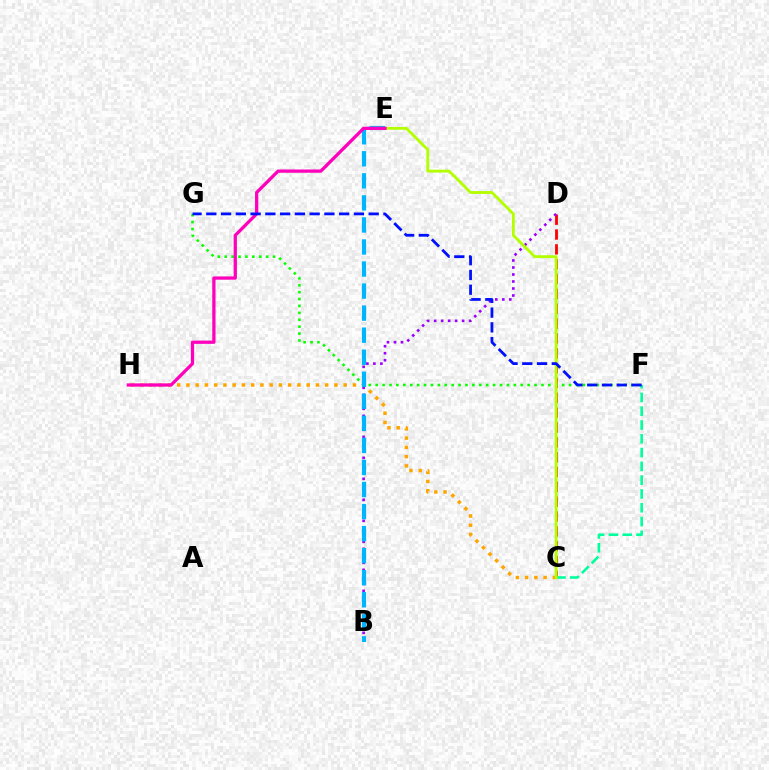{('C', 'D'): [{'color': '#ff0000', 'line_style': 'dashed', 'thickness': 2.02}], ('C', 'F'): [{'color': '#00ff9d', 'line_style': 'dashed', 'thickness': 1.87}], ('C', 'H'): [{'color': '#ffa500', 'line_style': 'dotted', 'thickness': 2.51}], ('B', 'D'): [{'color': '#9b00ff', 'line_style': 'dotted', 'thickness': 1.9}], ('F', 'G'): [{'color': '#08ff00', 'line_style': 'dotted', 'thickness': 1.88}, {'color': '#0010ff', 'line_style': 'dashed', 'thickness': 2.01}], ('C', 'E'): [{'color': '#b3ff00', 'line_style': 'solid', 'thickness': 2.05}], ('B', 'E'): [{'color': '#00b5ff', 'line_style': 'dashed', 'thickness': 3.0}], ('E', 'H'): [{'color': '#ff00bd', 'line_style': 'solid', 'thickness': 2.35}]}